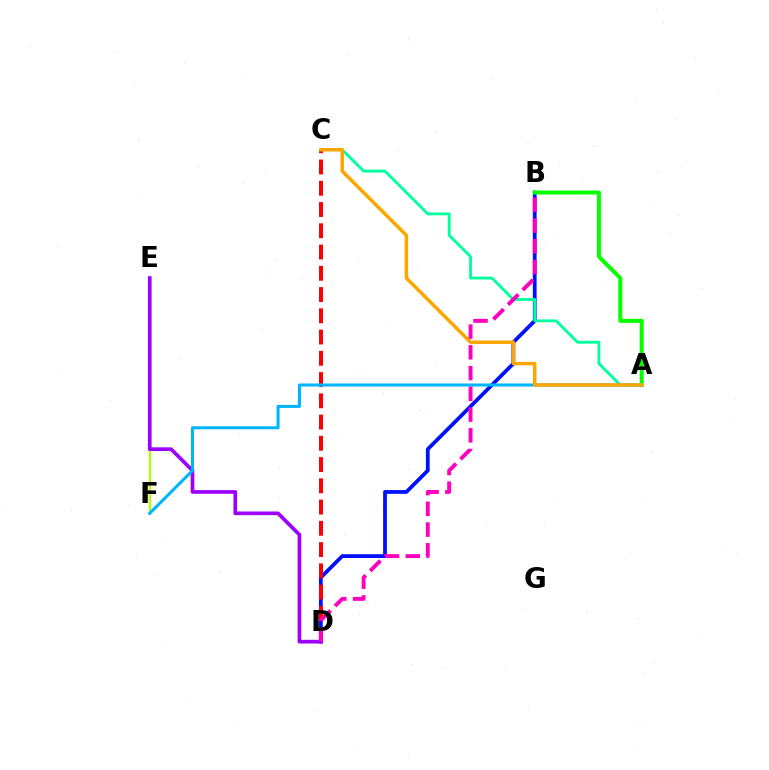{('B', 'D'): [{'color': '#0010ff', 'line_style': 'solid', 'thickness': 2.72}, {'color': '#ff00bd', 'line_style': 'dashed', 'thickness': 2.82}], ('A', 'B'): [{'color': '#08ff00', 'line_style': 'solid', 'thickness': 2.89}], ('C', 'D'): [{'color': '#ff0000', 'line_style': 'dashed', 'thickness': 2.89}], ('E', 'F'): [{'color': '#b3ff00', 'line_style': 'solid', 'thickness': 1.66}], ('D', 'E'): [{'color': '#9b00ff', 'line_style': 'solid', 'thickness': 2.65}], ('A', 'F'): [{'color': '#00b5ff', 'line_style': 'solid', 'thickness': 2.19}], ('A', 'C'): [{'color': '#00ff9d', 'line_style': 'solid', 'thickness': 2.04}, {'color': '#ffa500', 'line_style': 'solid', 'thickness': 2.51}]}